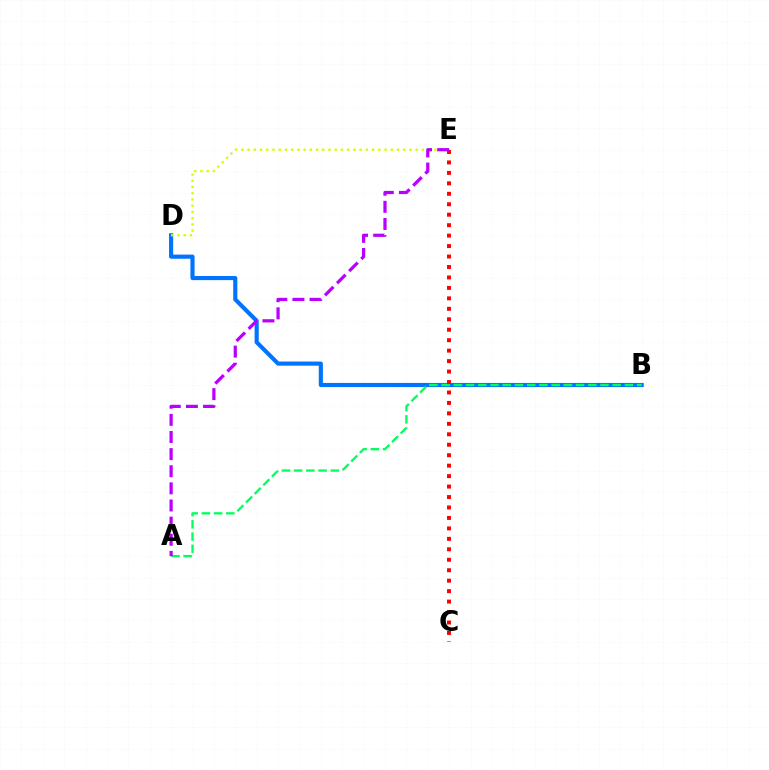{('B', 'D'): [{'color': '#0074ff', 'line_style': 'solid', 'thickness': 2.98}], ('A', 'B'): [{'color': '#00ff5c', 'line_style': 'dashed', 'thickness': 1.66}], ('D', 'E'): [{'color': '#d1ff00', 'line_style': 'dotted', 'thickness': 1.69}], ('C', 'E'): [{'color': '#ff0000', 'line_style': 'dotted', 'thickness': 2.84}], ('A', 'E'): [{'color': '#b900ff', 'line_style': 'dashed', 'thickness': 2.33}]}